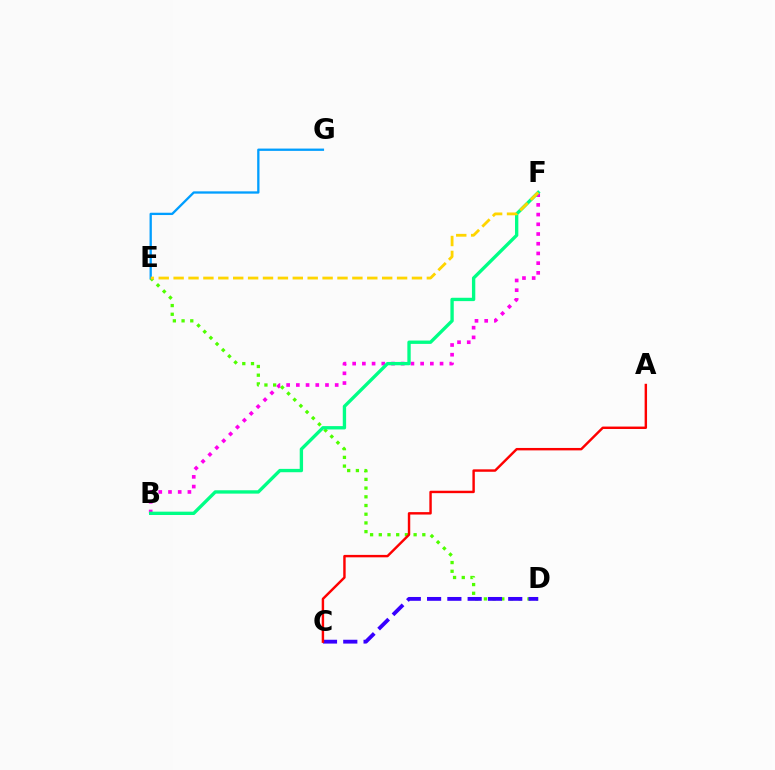{('D', 'E'): [{'color': '#4fff00', 'line_style': 'dotted', 'thickness': 2.37}], ('C', 'D'): [{'color': '#3700ff', 'line_style': 'dashed', 'thickness': 2.76}], ('E', 'G'): [{'color': '#009eff', 'line_style': 'solid', 'thickness': 1.66}], ('B', 'F'): [{'color': '#ff00ed', 'line_style': 'dotted', 'thickness': 2.64}, {'color': '#00ff86', 'line_style': 'solid', 'thickness': 2.41}], ('A', 'C'): [{'color': '#ff0000', 'line_style': 'solid', 'thickness': 1.75}], ('E', 'F'): [{'color': '#ffd500', 'line_style': 'dashed', 'thickness': 2.02}]}